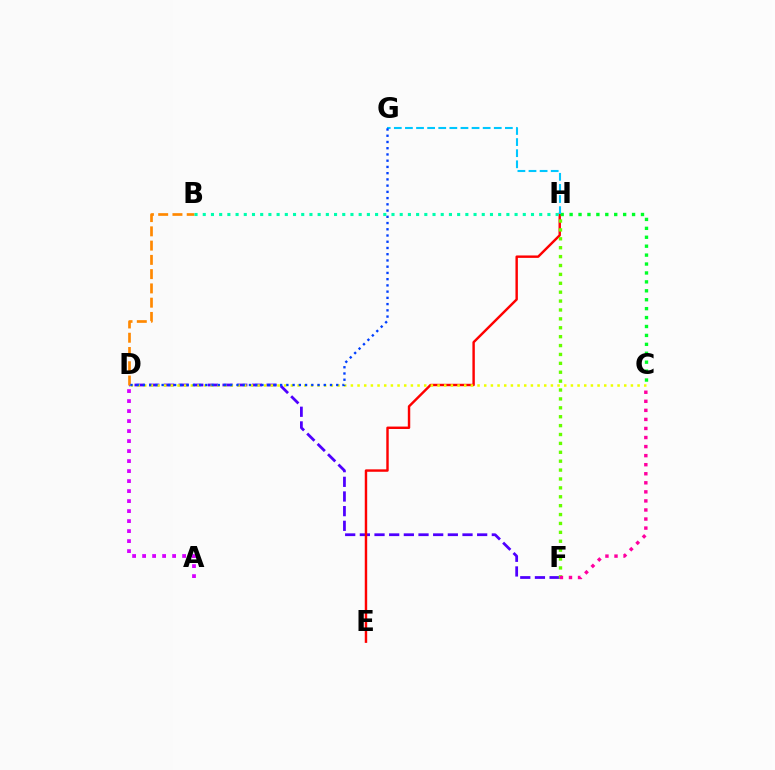{('D', 'F'): [{'color': '#4f00ff', 'line_style': 'dashed', 'thickness': 1.99}], ('E', 'H'): [{'color': '#ff0000', 'line_style': 'solid', 'thickness': 1.75}], ('F', 'H'): [{'color': '#66ff00', 'line_style': 'dotted', 'thickness': 2.42}], ('C', 'F'): [{'color': '#ff00a0', 'line_style': 'dotted', 'thickness': 2.46}], ('B', 'D'): [{'color': '#ff8800', 'line_style': 'dashed', 'thickness': 1.94}], ('C', 'H'): [{'color': '#00ff27', 'line_style': 'dotted', 'thickness': 2.42}], ('B', 'H'): [{'color': '#00ffaf', 'line_style': 'dotted', 'thickness': 2.23}], ('C', 'D'): [{'color': '#eeff00', 'line_style': 'dotted', 'thickness': 1.81}], ('A', 'D'): [{'color': '#d600ff', 'line_style': 'dotted', 'thickness': 2.72}], ('G', 'H'): [{'color': '#00c7ff', 'line_style': 'dashed', 'thickness': 1.51}], ('D', 'G'): [{'color': '#003fff', 'line_style': 'dotted', 'thickness': 1.69}]}